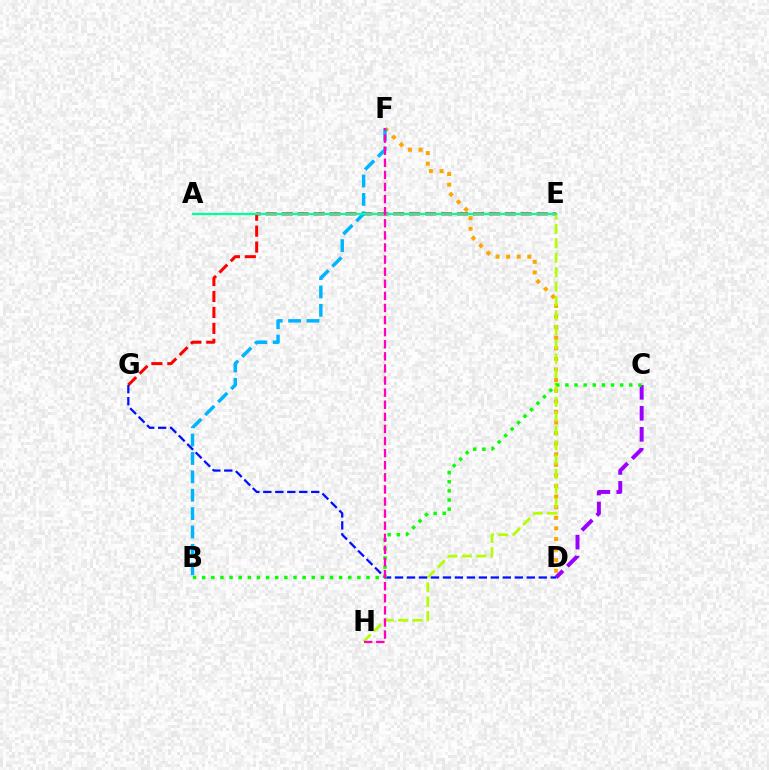{('D', 'F'): [{'color': '#ffa500', 'line_style': 'dotted', 'thickness': 2.88}], ('E', 'G'): [{'color': '#ff0000', 'line_style': 'dashed', 'thickness': 2.16}], ('C', 'D'): [{'color': '#9b00ff', 'line_style': 'dashed', 'thickness': 2.85}], ('B', 'F'): [{'color': '#00b5ff', 'line_style': 'dashed', 'thickness': 2.5}], ('E', 'H'): [{'color': '#b3ff00', 'line_style': 'dashed', 'thickness': 1.96}], ('D', 'G'): [{'color': '#0010ff', 'line_style': 'dashed', 'thickness': 1.63}], ('B', 'C'): [{'color': '#08ff00', 'line_style': 'dotted', 'thickness': 2.48}], ('A', 'E'): [{'color': '#00ff9d', 'line_style': 'solid', 'thickness': 1.64}], ('F', 'H'): [{'color': '#ff00bd', 'line_style': 'dashed', 'thickness': 1.64}]}